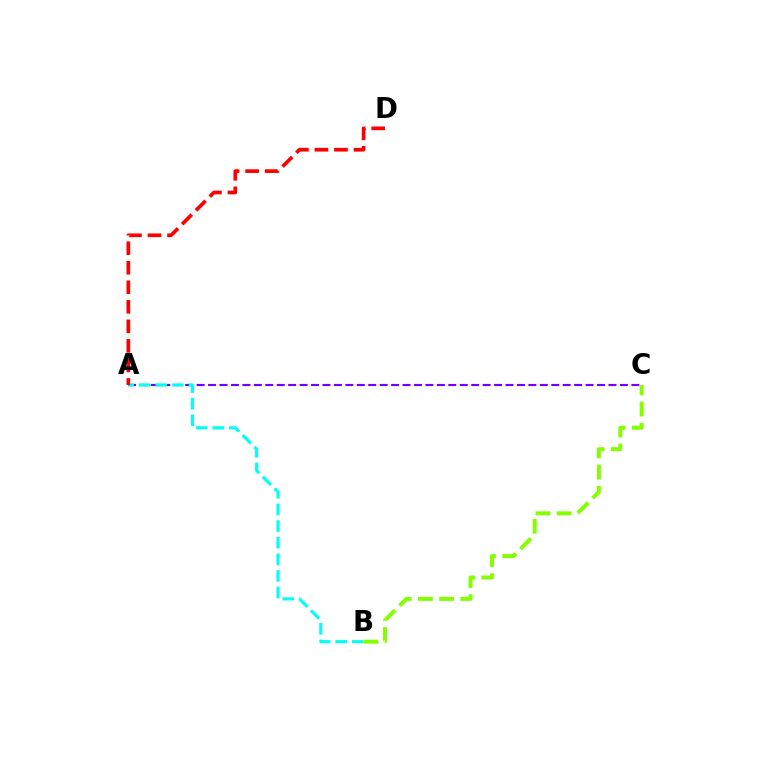{('A', 'C'): [{'color': '#7200ff', 'line_style': 'dashed', 'thickness': 1.55}], ('A', 'B'): [{'color': '#00fff6', 'line_style': 'dashed', 'thickness': 2.26}], ('A', 'D'): [{'color': '#ff0000', 'line_style': 'dashed', 'thickness': 2.65}], ('B', 'C'): [{'color': '#84ff00', 'line_style': 'dashed', 'thickness': 2.88}]}